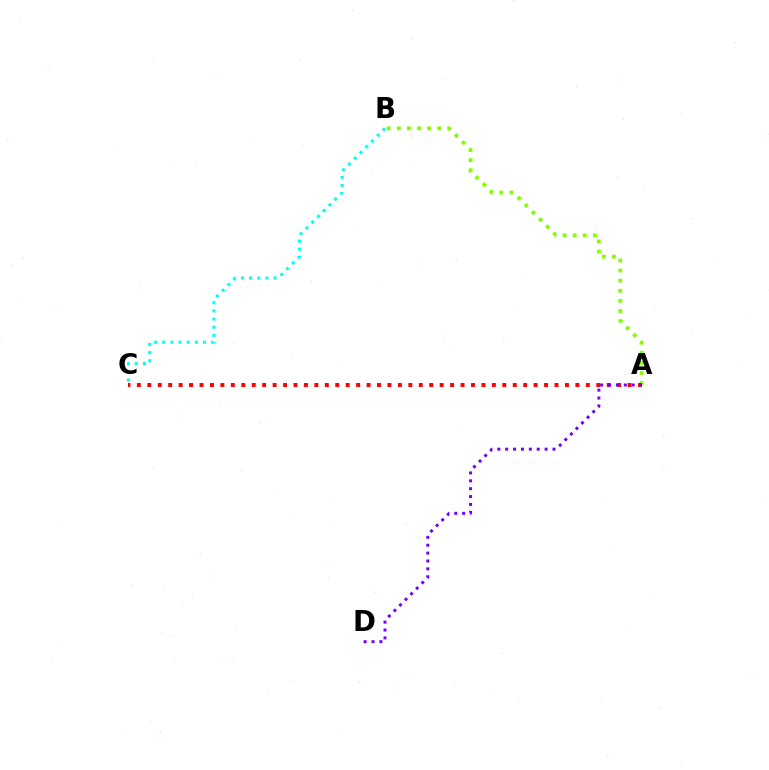{('A', 'B'): [{'color': '#84ff00', 'line_style': 'dotted', 'thickness': 2.75}], ('B', 'C'): [{'color': '#00fff6', 'line_style': 'dotted', 'thickness': 2.21}], ('A', 'C'): [{'color': '#ff0000', 'line_style': 'dotted', 'thickness': 2.84}], ('A', 'D'): [{'color': '#7200ff', 'line_style': 'dotted', 'thickness': 2.14}]}